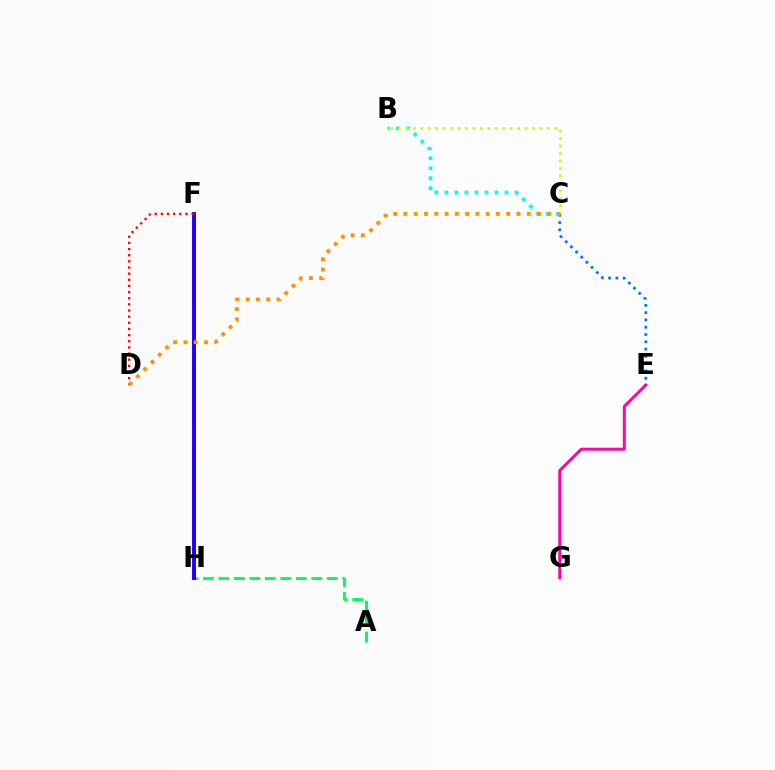{('F', 'H'): [{'color': '#b900ff', 'line_style': 'dotted', 'thickness': 2.11}, {'color': '#3dff00', 'line_style': 'dotted', 'thickness': 2.26}, {'color': '#2500ff', 'line_style': 'solid', 'thickness': 2.83}], ('C', 'E'): [{'color': '#0074ff', 'line_style': 'dotted', 'thickness': 1.98}], ('B', 'C'): [{'color': '#00fff6', 'line_style': 'dotted', 'thickness': 2.72}, {'color': '#d1ff00', 'line_style': 'dotted', 'thickness': 2.02}], ('A', 'H'): [{'color': '#00ff5c', 'line_style': 'dashed', 'thickness': 2.1}], ('D', 'F'): [{'color': '#ff0000', 'line_style': 'dotted', 'thickness': 1.67}], ('C', 'D'): [{'color': '#ff9400', 'line_style': 'dotted', 'thickness': 2.79}], ('E', 'G'): [{'color': '#ff00ac', 'line_style': 'solid', 'thickness': 2.12}]}